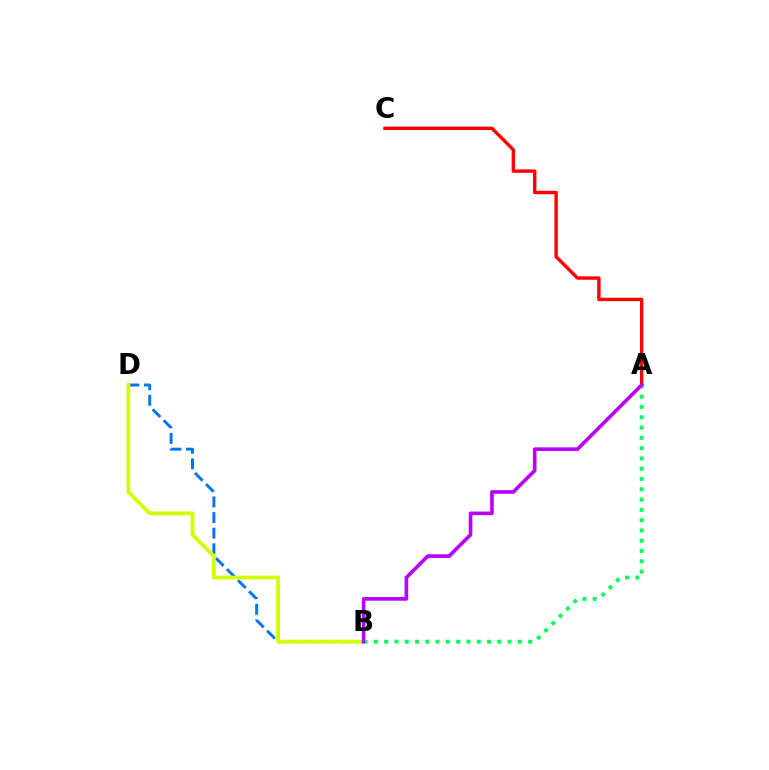{('B', 'D'): [{'color': '#0074ff', 'line_style': 'dashed', 'thickness': 2.12}, {'color': '#d1ff00', 'line_style': 'solid', 'thickness': 2.71}], ('A', 'C'): [{'color': '#ff0000', 'line_style': 'solid', 'thickness': 2.44}], ('A', 'B'): [{'color': '#00ff5c', 'line_style': 'dotted', 'thickness': 2.79}, {'color': '#b900ff', 'line_style': 'solid', 'thickness': 2.61}]}